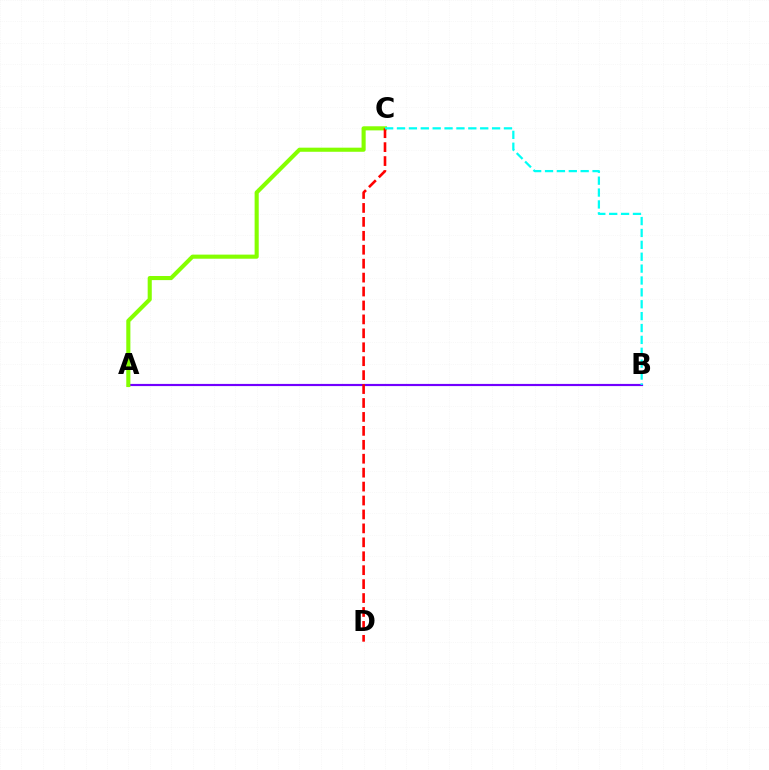{('A', 'B'): [{'color': '#7200ff', 'line_style': 'solid', 'thickness': 1.56}], ('A', 'C'): [{'color': '#84ff00', 'line_style': 'solid', 'thickness': 2.95}], ('C', 'D'): [{'color': '#ff0000', 'line_style': 'dashed', 'thickness': 1.89}], ('B', 'C'): [{'color': '#00fff6', 'line_style': 'dashed', 'thickness': 1.61}]}